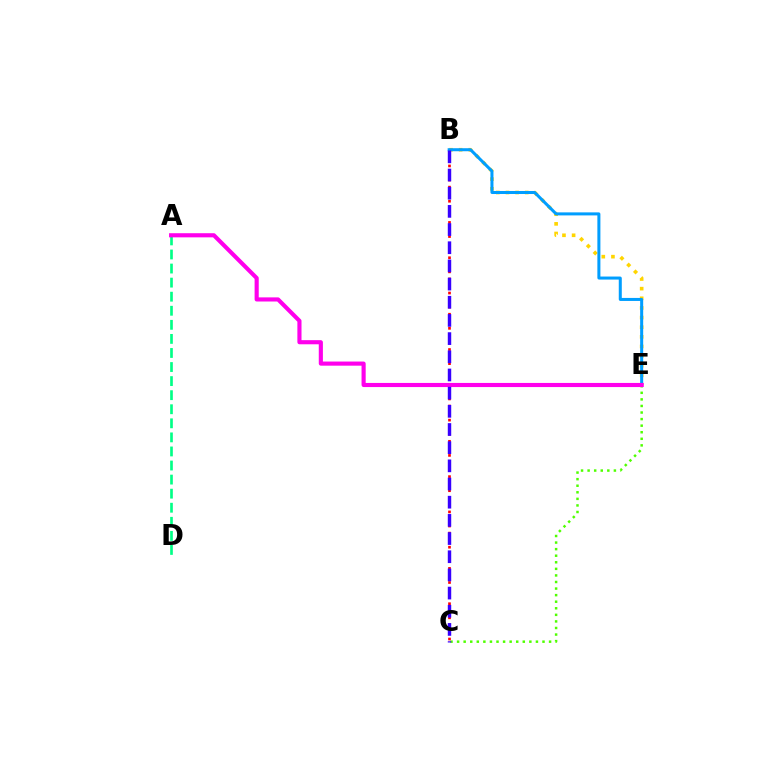{('C', 'E'): [{'color': '#4fff00', 'line_style': 'dotted', 'thickness': 1.79}], ('B', 'E'): [{'color': '#ffd500', 'line_style': 'dotted', 'thickness': 2.62}, {'color': '#009eff', 'line_style': 'solid', 'thickness': 2.18}], ('B', 'C'): [{'color': '#ff0000', 'line_style': 'dotted', 'thickness': 1.92}, {'color': '#3700ff', 'line_style': 'dashed', 'thickness': 2.47}], ('A', 'D'): [{'color': '#00ff86', 'line_style': 'dashed', 'thickness': 1.91}], ('A', 'E'): [{'color': '#ff00ed', 'line_style': 'solid', 'thickness': 2.97}]}